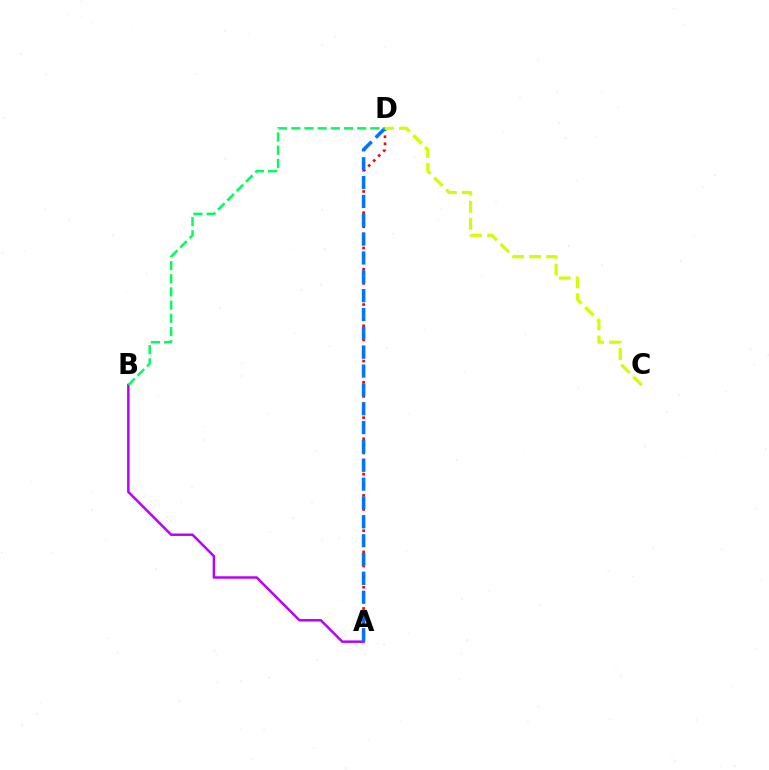{('A', 'D'): [{'color': '#ff0000', 'line_style': 'dotted', 'thickness': 1.92}, {'color': '#0074ff', 'line_style': 'dashed', 'thickness': 2.56}], ('A', 'B'): [{'color': '#b900ff', 'line_style': 'solid', 'thickness': 1.79}], ('C', 'D'): [{'color': '#d1ff00', 'line_style': 'dashed', 'thickness': 2.31}], ('B', 'D'): [{'color': '#00ff5c', 'line_style': 'dashed', 'thickness': 1.79}]}